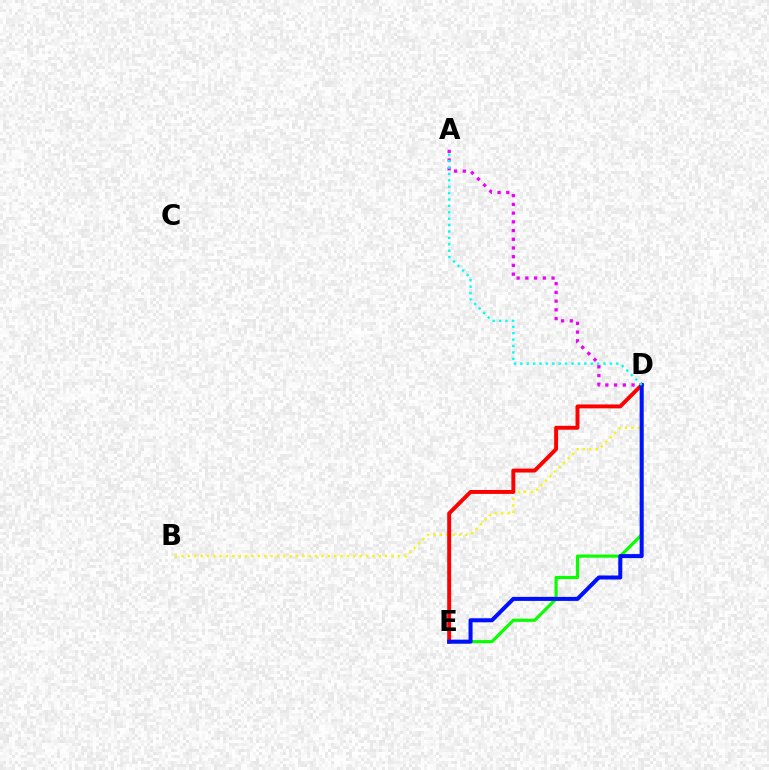{('D', 'E'): [{'color': '#08ff00', 'line_style': 'solid', 'thickness': 2.27}, {'color': '#ff0000', 'line_style': 'solid', 'thickness': 2.83}, {'color': '#0010ff', 'line_style': 'solid', 'thickness': 2.9}], ('B', 'D'): [{'color': '#fcf500', 'line_style': 'dotted', 'thickness': 1.73}], ('A', 'D'): [{'color': '#ee00ff', 'line_style': 'dotted', 'thickness': 2.37}, {'color': '#00fff6', 'line_style': 'dotted', 'thickness': 1.74}]}